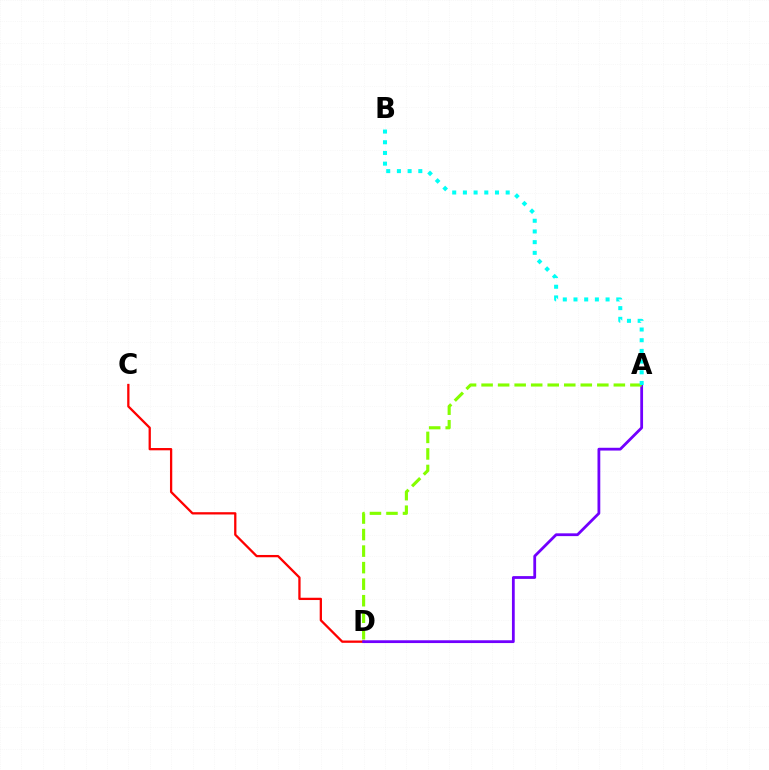{('C', 'D'): [{'color': '#ff0000', 'line_style': 'solid', 'thickness': 1.64}], ('A', 'D'): [{'color': '#7200ff', 'line_style': 'solid', 'thickness': 2.01}, {'color': '#84ff00', 'line_style': 'dashed', 'thickness': 2.25}], ('A', 'B'): [{'color': '#00fff6', 'line_style': 'dotted', 'thickness': 2.91}]}